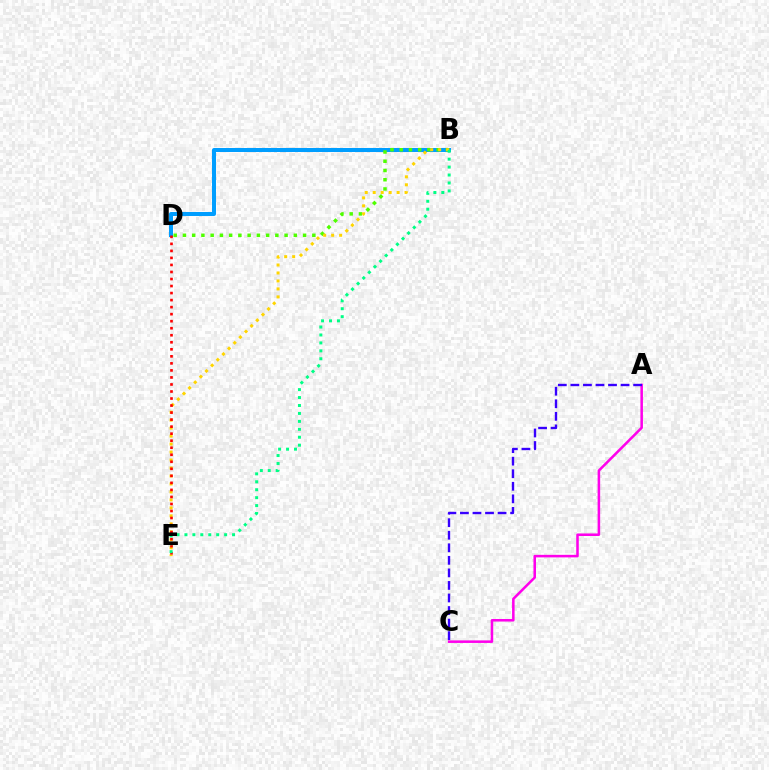{('B', 'D'): [{'color': '#009eff', 'line_style': 'solid', 'thickness': 2.88}, {'color': '#4fff00', 'line_style': 'dotted', 'thickness': 2.51}], ('B', 'E'): [{'color': '#ffd500', 'line_style': 'dotted', 'thickness': 2.17}, {'color': '#00ff86', 'line_style': 'dotted', 'thickness': 2.16}], ('D', 'E'): [{'color': '#ff0000', 'line_style': 'dotted', 'thickness': 1.91}], ('A', 'C'): [{'color': '#ff00ed', 'line_style': 'solid', 'thickness': 1.83}, {'color': '#3700ff', 'line_style': 'dashed', 'thickness': 1.7}]}